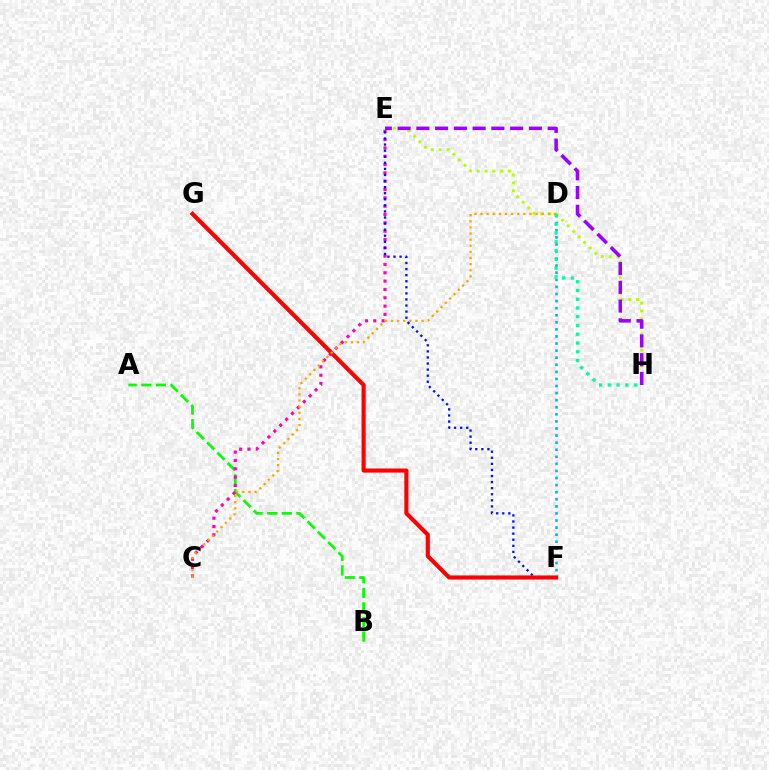{('A', 'B'): [{'color': '#08ff00', 'line_style': 'dashed', 'thickness': 1.98}], ('E', 'H'): [{'color': '#b3ff00', 'line_style': 'dotted', 'thickness': 2.12}, {'color': '#9b00ff', 'line_style': 'dashed', 'thickness': 2.55}], ('C', 'E'): [{'color': '#ff00bd', 'line_style': 'dotted', 'thickness': 2.26}], ('D', 'F'): [{'color': '#00b5ff', 'line_style': 'dotted', 'thickness': 1.92}], ('E', 'F'): [{'color': '#0010ff', 'line_style': 'dotted', 'thickness': 1.65}], ('F', 'G'): [{'color': '#ff0000', 'line_style': 'solid', 'thickness': 2.97}], ('D', 'H'): [{'color': '#00ff9d', 'line_style': 'dotted', 'thickness': 2.38}], ('C', 'D'): [{'color': '#ffa500', 'line_style': 'dotted', 'thickness': 1.66}]}